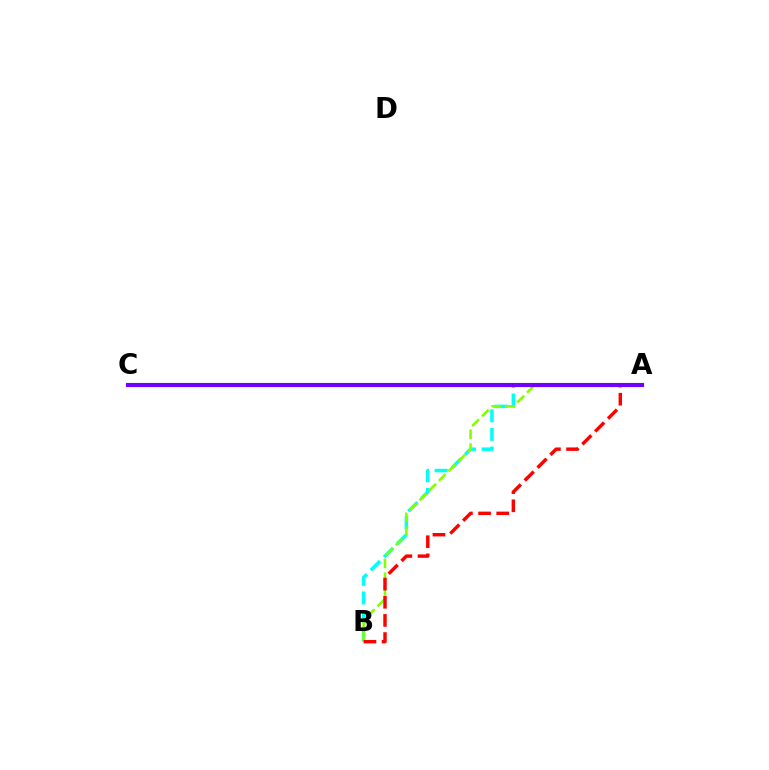{('A', 'B'): [{'color': '#00fff6', 'line_style': 'dashed', 'thickness': 2.53}, {'color': '#84ff00', 'line_style': 'dashed', 'thickness': 1.86}, {'color': '#ff0000', 'line_style': 'dashed', 'thickness': 2.47}], ('A', 'C'): [{'color': '#7200ff', 'line_style': 'solid', 'thickness': 2.97}]}